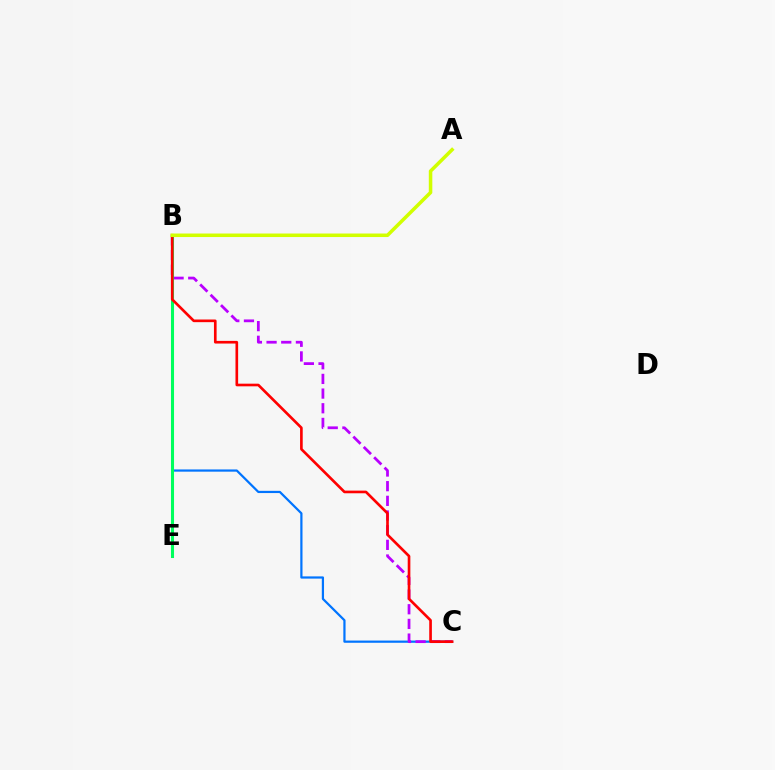{('B', 'C'): [{'color': '#0074ff', 'line_style': 'solid', 'thickness': 1.6}, {'color': '#b900ff', 'line_style': 'dashed', 'thickness': 1.99}, {'color': '#ff0000', 'line_style': 'solid', 'thickness': 1.91}], ('B', 'E'): [{'color': '#00ff5c', 'line_style': 'solid', 'thickness': 2.2}], ('A', 'B'): [{'color': '#d1ff00', 'line_style': 'solid', 'thickness': 2.54}]}